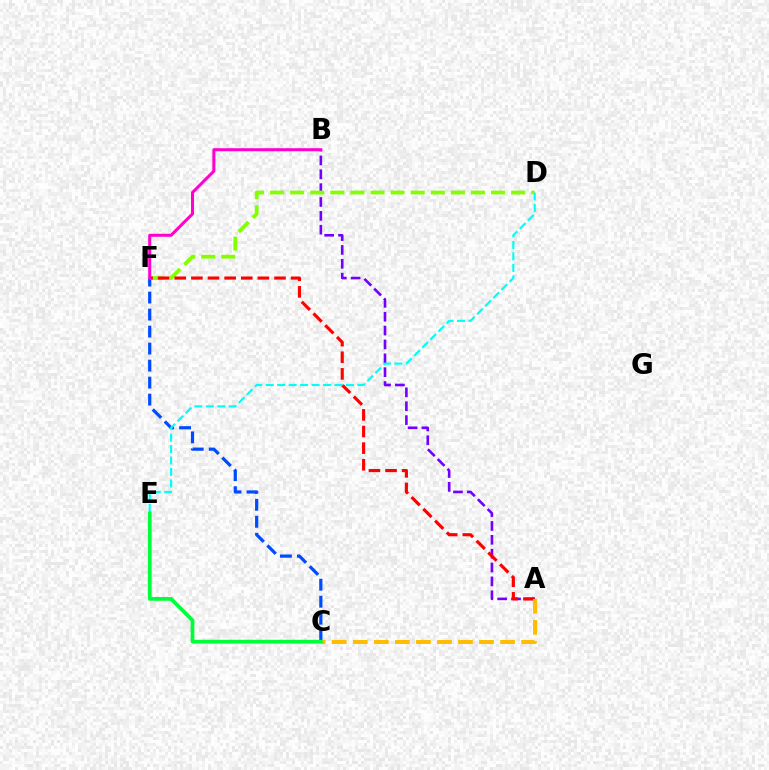{('C', 'F'): [{'color': '#004bff', 'line_style': 'dashed', 'thickness': 2.31}], ('A', 'B'): [{'color': '#7200ff', 'line_style': 'dashed', 'thickness': 1.88}], ('D', 'F'): [{'color': '#84ff00', 'line_style': 'dashed', 'thickness': 2.73}], ('A', 'F'): [{'color': '#ff0000', 'line_style': 'dashed', 'thickness': 2.26}], ('A', 'C'): [{'color': '#ffbd00', 'line_style': 'dashed', 'thickness': 2.86}], ('D', 'E'): [{'color': '#00fff6', 'line_style': 'dashed', 'thickness': 1.56}], ('B', 'F'): [{'color': '#ff00cf', 'line_style': 'solid', 'thickness': 2.18}], ('C', 'E'): [{'color': '#00ff39', 'line_style': 'solid', 'thickness': 2.69}]}